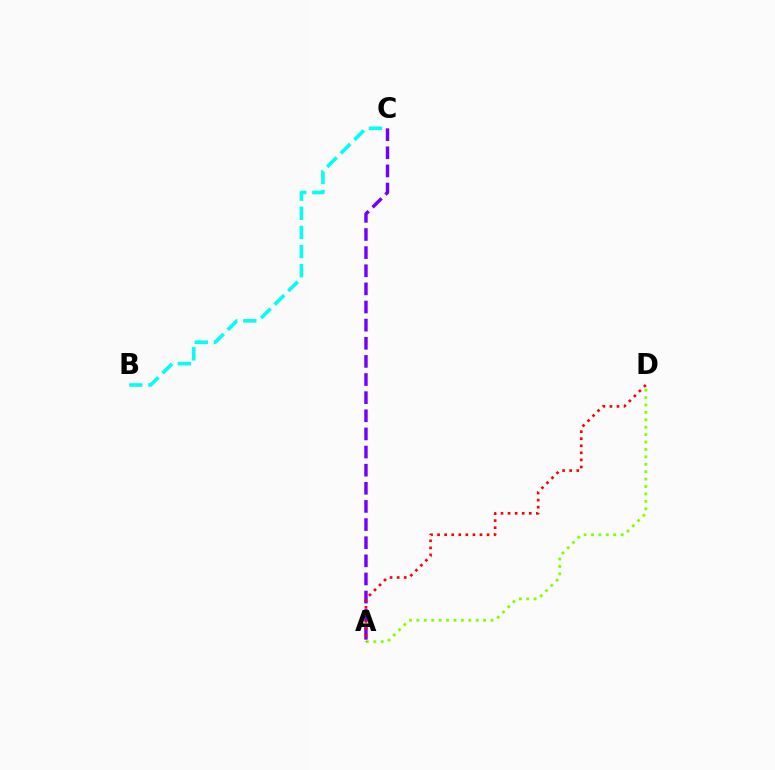{('A', 'C'): [{'color': '#7200ff', 'line_style': 'dashed', 'thickness': 2.46}], ('B', 'C'): [{'color': '#00fff6', 'line_style': 'dashed', 'thickness': 2.6}], ('A', 'D'): [{'color': '#84ff00', 'line_style': 'dotted', 'thickness': 2.01}, {'color': '#ff0000', 'line_style': 'dotted', 'thickness': 1.92}]}